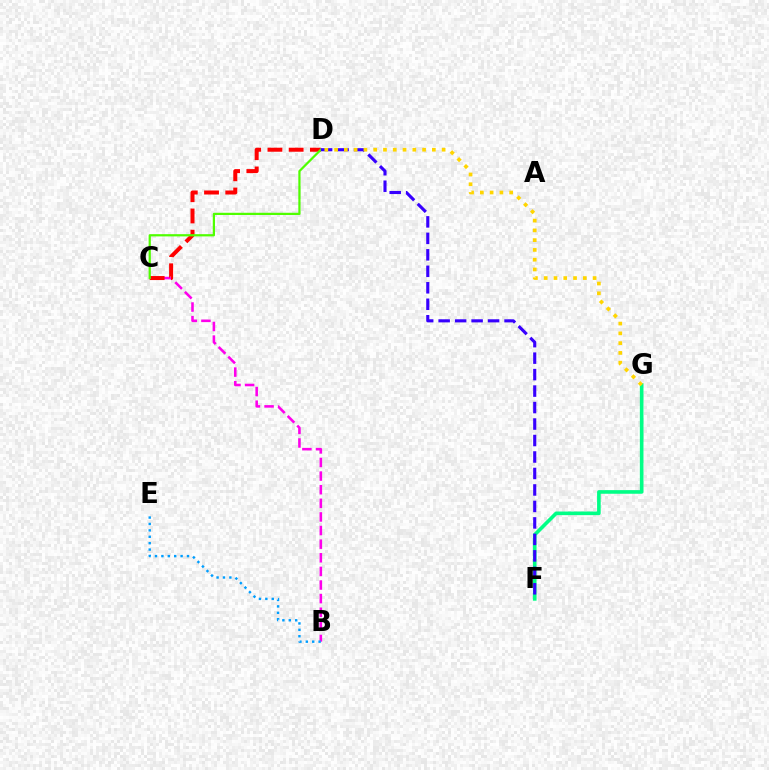{('B', 'C'): [{'color': '#ff00ed', 'line_style': 'dashed', 'thickness': 1.85}], ('C', 'D'): [{'color': '#ff0000', 'line_style': 'dashed', 'thickness': 2.88}, {'color': '#4fff00', 'line_style': 'solid', 'thickness': 1.6}], ('B', 'E'): [{'color': '#009eff', 'line_style': 'dotted', 'thickness': 1.74}], ('F', 'G'): [{'color': '#00ff86', 'line_style': 'solid', 'thickness': 2.61}], ('D', 'F'): [{'color': '#3700ff', 'line_style': 'dashed', 'thickness': 2.24}], ('D', 'G'): [{'color': '#ffd500', 'line_style': 'dotted', 'thickness': 2.66}]}